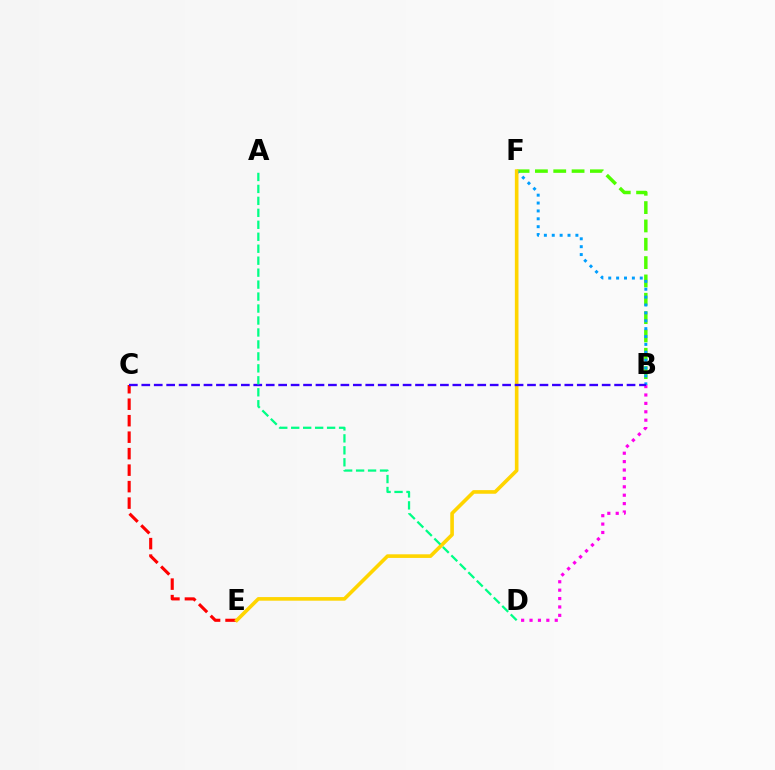{('C', 'E'): [{'color': '#ff0000', 'line_style': 'dashed', 'thickness': 2.24}], ('B', 'F'): [{'color': '#4fff00', 'line_style': 'dashed', 'thickness': 2.49}, {'color': '#009eff', 'line_style': 'dotted', 'thickness': 2.14}], ('E', 'F'): [{'color': '#ffd500', 'line_style': 'solid', 'thickness': 2.61}], ('B', 'D'): [{'color': '#ff00ed', 'line_style': 'dotted', 'thickness': 2.28}], ('B', 'C'): [{'color': '#3700ff', 'line_style': 'dashed', 'thickness': 1.69}], ('A', 'D'): [{'color': '#00ff86', 'line_style': 'dashed', 'thickness': 1.63}]}